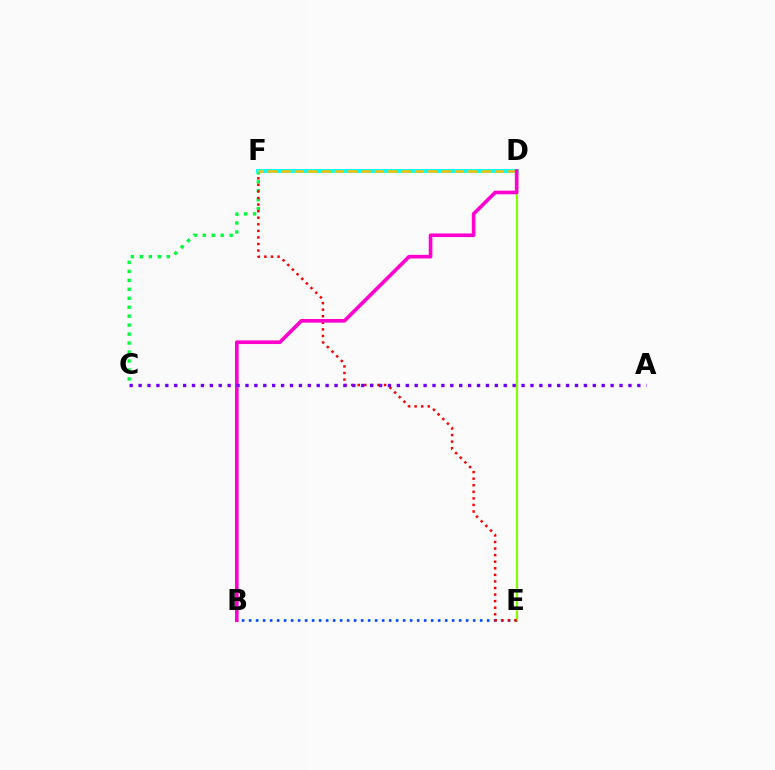{('C', 'F'): [{'color': '#00ff39', 'line_style': 'dotted', 'thickness': 2.44}], ('B', 'E'): [{'color': '#004bff', 'line_style': 'dotted', 'thickness': 1.9}], ('D', 'E'): [{'color': '#84ff00', 'line_style': 'solid', 'thickness': 1.56}], ('E', 'F'): [{'color': '#ff0000', 'line_style': 'dotted', 'thickness': 1.79}], ('D', 'F'): [{'color': '#00fff6', 'line_style': 'solid', 'thickness': 2.78}, {'color': '#ffbd00', 'line_style': 'dashed', 'thickness': 1.81}], ('B', 'D'): [{'color': '#ff00cf', 'line_style': 'solid', 'thickness': 2.62}], ('A', 'C'): [{'color': '#7200ff', 'line_style': 'dotted', 'thickness': 2.42}]}